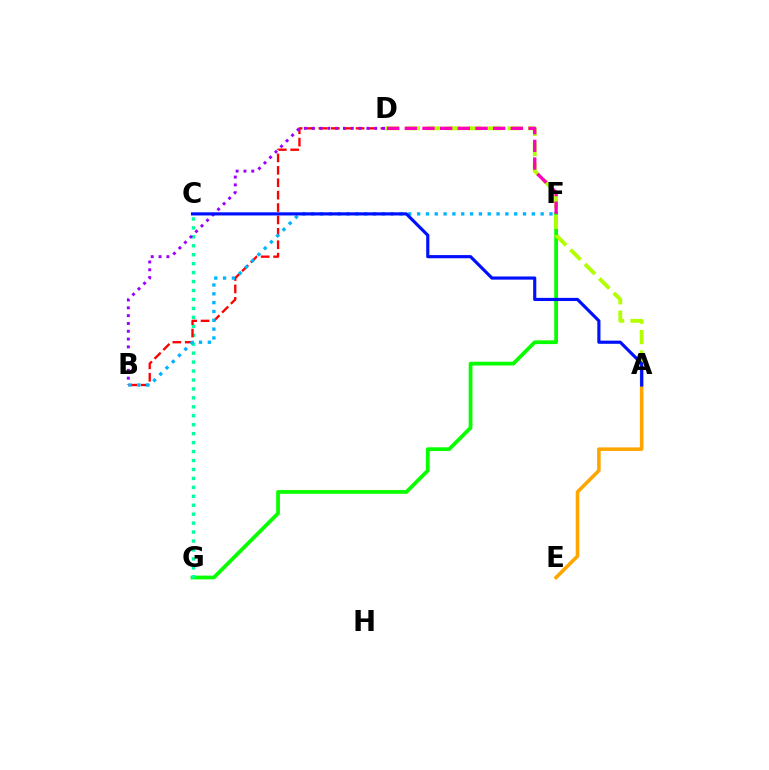{('F', 'G'): [{'color': '#08ff00', 'line_style': 'solid', 'thickness': 2.71}], ('A', 'E'): [{'color': '#ffa500', 'line_style': 'solid', 'thickness': 2.57}], ('A', 'D'): [{'color': '#b3ff00', 'line_style': 'dashed', 'thickness': 2.77}], ('C', 'G'): [{'color': '#00ff9d', 'line_style': 'dotted', 'thickness': 2.43}], ('B', 'D'): [{'color': '#ff0000', 'line_style': 'dashed', 'thickness': 1.68}, {'color': '#9b00ff', 'line_style': 'dotted', 'thickness': 2.12}], ('D', 'F'): [{'color': '#ff00bd', 'line_style': 'dashed', 'thickness': 2.4}], ('B', 'F'): [{'color': '#00b5ff', 'line_style': 'dotted', 'thickness': 2.4}], ('A', 'C'): [{'color': '#0010ff', 'line_style': 'solid', 'thickness': 2.27}]}